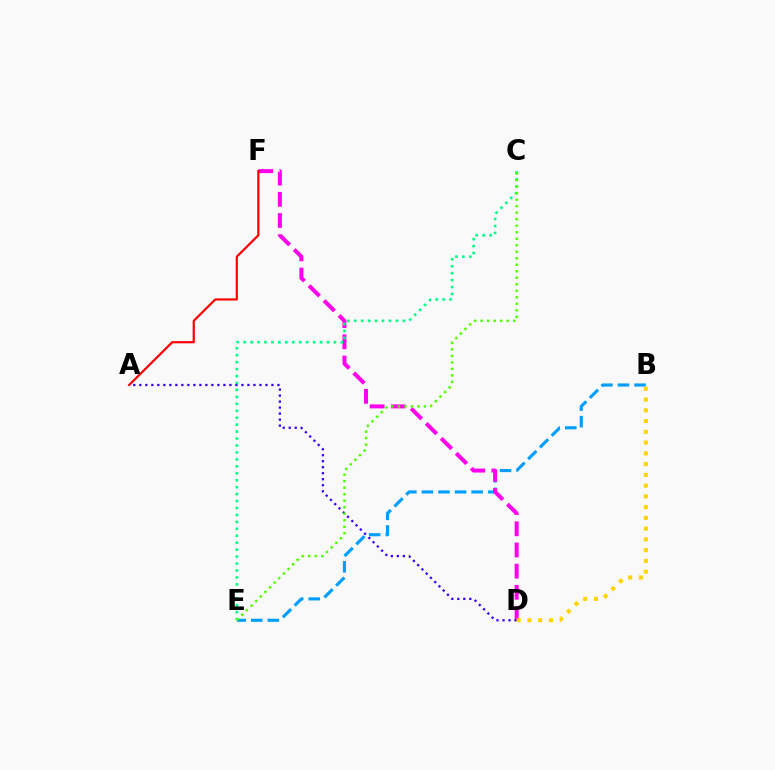{('B', 'E'): [{'color': '#009eff', 'line_style': 'dashed', 'thickness': 2.25}], ('D', 'F'): [{'color': '#ff00ed', 'line_style': 'dashed', 'thickness': 2.88}], ('C', 'E'): [{'color': '#00ff86', 'line_style': 'dotted', 'thickness': 1.89}, {'color': '#4fff00', 'line_style': 'dotted', 'thickness': 1.77}], ('A', 'F'): [{'color': '#ff0000', 'line_style': 'solid', 'thickness': 1.58}], ('A', 'D'): [{'color': '#3700ff', 'line_style': 'dotted', 'thickness': 1.63}], ('B', 'D'): [{'color': '#ffd500', 'line_style': 'dotted', 'thickness': 2.92}]}